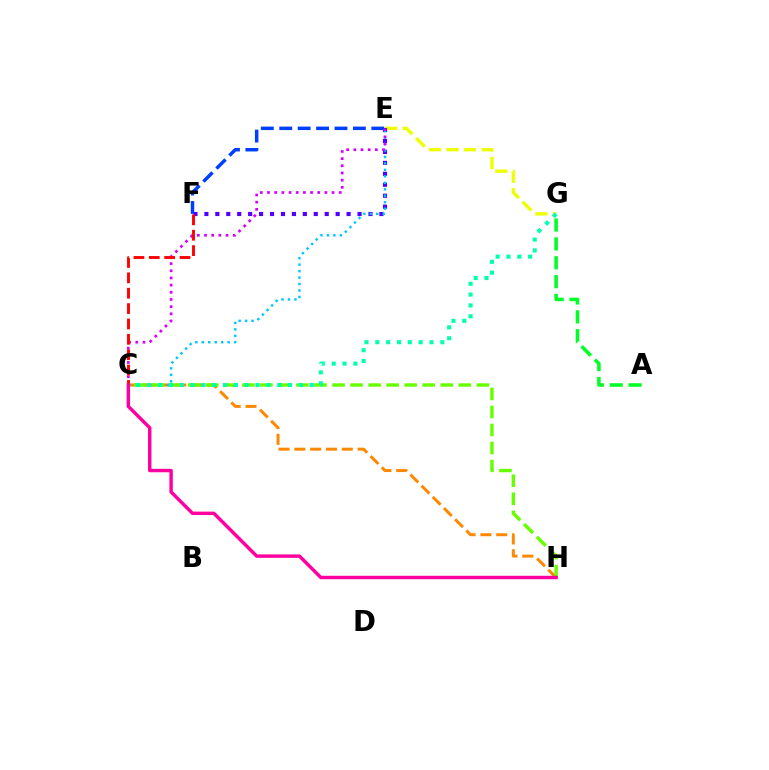{('E', 'G'): [{'color': '#eeff00', 'line_style': 'dashed', 'thickness': 2.39}], ('C', 'H'): [{'color': '#ff8800', 'line_style': 'dashed', 'thickness': 2.15}, {'color': '#66ff00', 'line_style': 'dashed', 'thickness': 2.45}, {'color': '#ff00a0', 'line_style': 'solid', 'thickness': 2.47}], ('E', 'F'): [{'color': '#4f00ff', 'line_style': 'dotted', 'thickness': 2.97}, {'color': '#003fff', 'line_style': 'dashed', 'thickness': 2.5}], ('C', 'E'): [{'color': '#00c7ff', 'line_style': 'dotted', 'thickness': 1.76}, {'color': '#d600ff', 'line_style': 'dotted', 'thickness': 1.95}], ('A', 'G'): [{'color': '#00ff27', 'line_style': 'dashed', 'thickness': 2.56}], ('C', 'G'): [{'color': '#00ffaf', 'line_style': 'dotted', 'thickness': 2.94}], ('C', 'F'): [{'color': '#ff0000', 'line_style': 'dashed', 'thickness': 2.09}]}